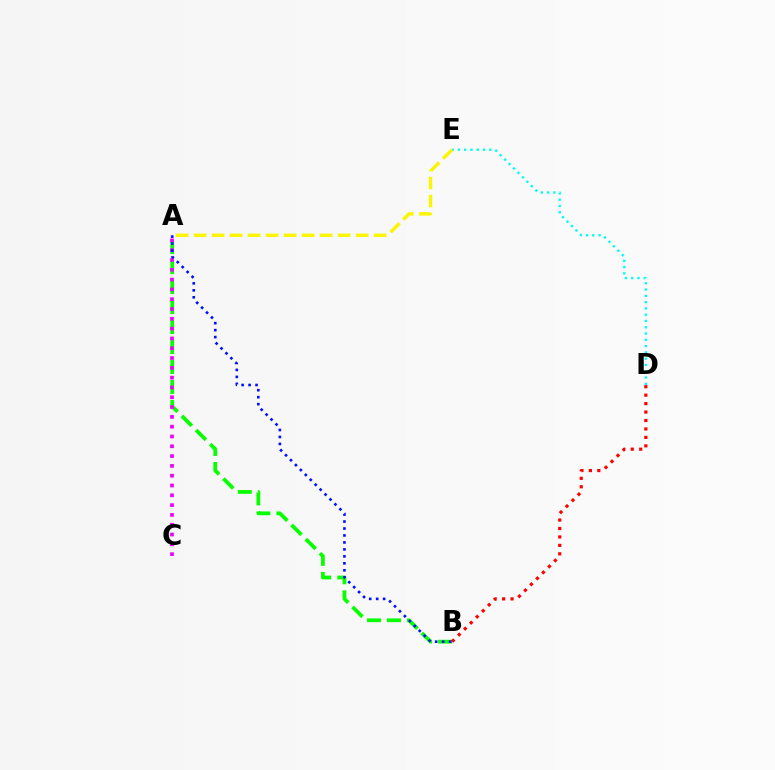{('A', 'B'): [{'color': '#08ff00', 'line_style': 'dashed', 'thickness': 2.71}, {'color': '#0010ff', 'line_style': 'dotted', 'thickness': 1.89}], ('B', 'D'): [{'color': '#ff0000', 'line_style': 'dotted', 'thickness': 2.3}], ('A', 'C'): [{'color': '#ee00ff', 'line_style': 'dotted', 'thickness': 2.66}], ('D', 'E'): [{'color': '#00fff6', 'line_style': 'dotted', 'thickness': 1.71}], ('A', 'E'): [{'color': '#fcf500', 'line_style': 'dashed', 'thickness': 2.45}]}